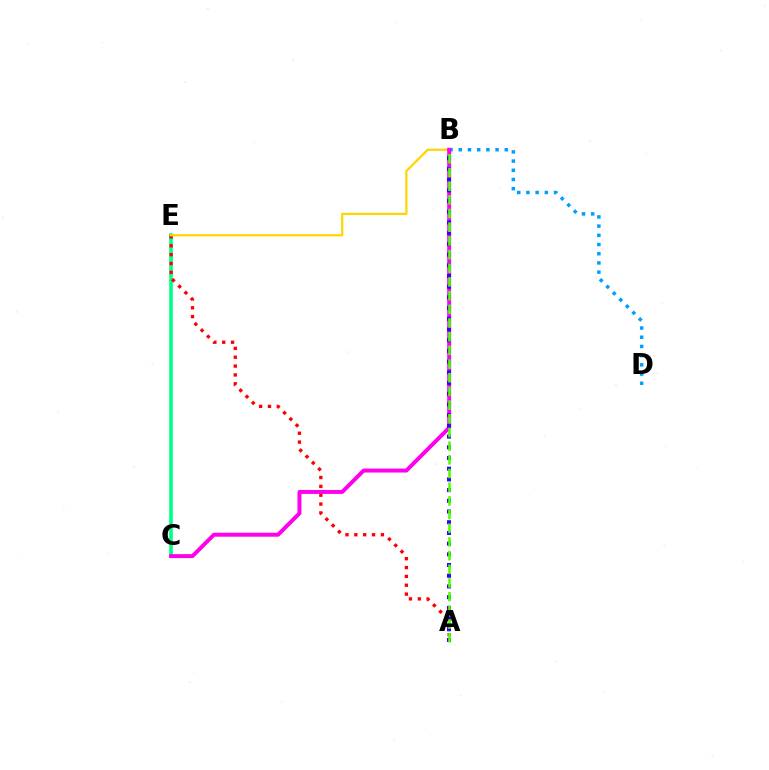{('C', 'E'): [{'color': '#00ff86', 'line_style': 'solid', 'thickness': 2.61}], ('B', 'D'): [{'color': '#009eff', 'line_style': 'dotted', 'thickness': 2.5}], ('A', 'E'): [{'color': '#ff0000', 'line_style': 'dotted', 'thickness': 2.41}], ('B', 'E'): [{'color': '#ffd500', 'line_style': 'solid', 'thickness': 1.6}], ('B', 'C'): [{'color': '#ff00ed', 'line_style': 'solid', 'thickness': 2.85}], ('A', 'B'): [{'color': '#3700ff', 'line_style': 'dotted', 'thickness': 2.91}, {'color': '#4fff00', 'line_style': 'dashed', 'thickness': 1.86}]}